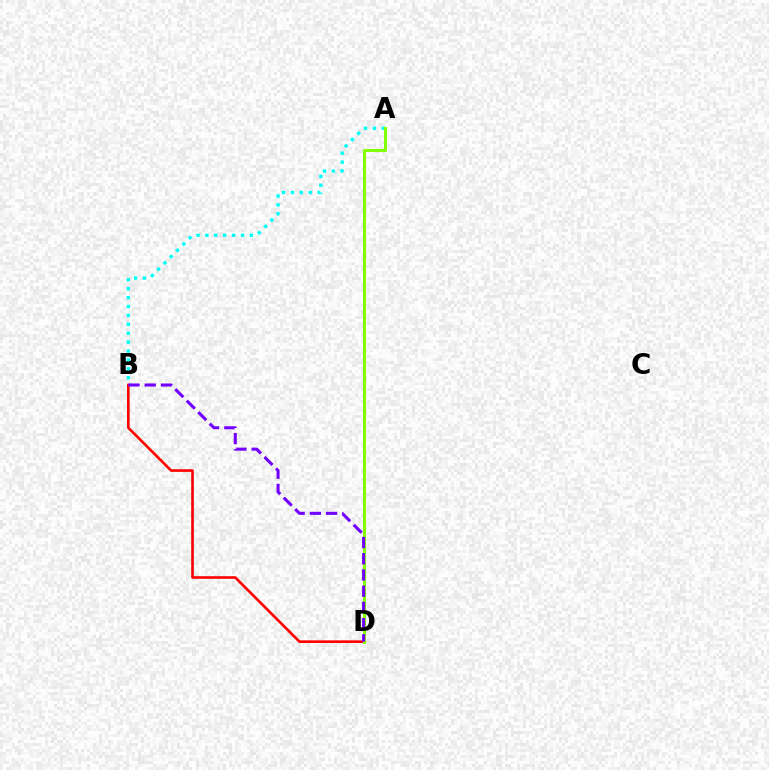{('A', 'B'): [{'color': '#00fff6', 'line_style': 'dotted', 'thickness': 2.42}], ('B', 'D'): [{'color': '#ff0000', 'line_style': 'solid', 'thickness': 1.89}, {'color': '#7200ff', 'line_style': 'dashed', 'thickness': 2.2}], ('A', 'D'): [{'color': '#84ff00', 'line_style': 'solid', 'thickness': 2.17}]}